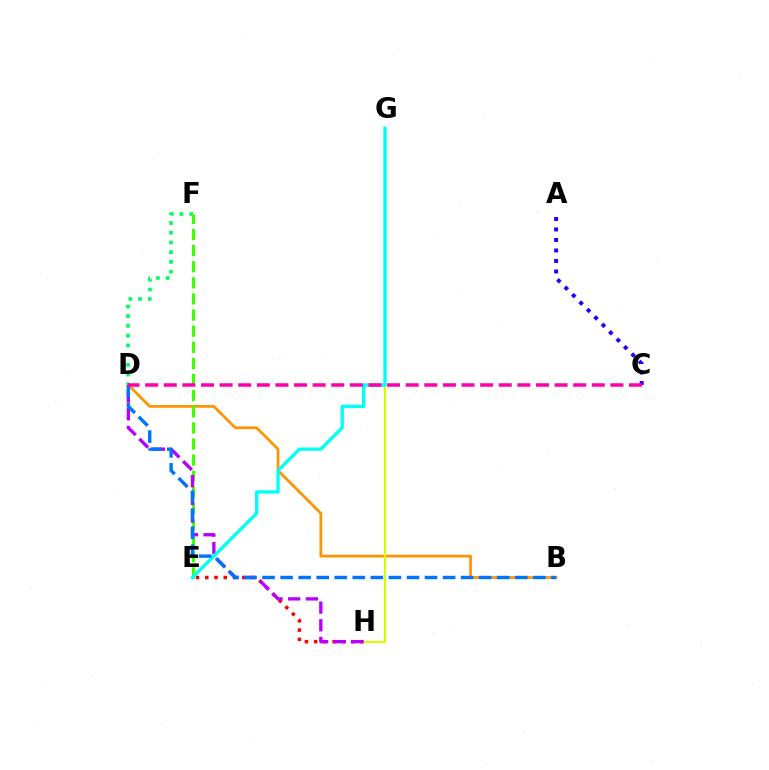{('D', 'F'): [{'color': '#00ff5c', 'line_style': 'dotted', 'thickness': 2.64}], ('A', 'C'): [{'color': '#2500ff', 'line_style': 'dotted', 'thickness': 2.85}], ('B', 'D'): [{'color': '#ff9400', 'line_style': 'solid', 'thickness': 1.97}, {'color': '#0074ff', 'line_style': 'dashed', 'thickness': 2.45}], ('E', 'H'): [{'color': '#ff0000', 'line_style': 'dotted', 'thickness': 2.51}], ('E', 'F'): [{'color': '#3dff00', 'line_style': 'dashed', 'thickness': 2.19}], ('G', 'H'): [{'color': '#d1ff00', 'line_style': 'solid', 'thickness': 1.54}], ('D', 'H'): [{'color': '#b900ff', 'line_style': 'dashed', 'thickness': 2.4}], ('E', 'G'): [{'color': '#00fff6', 'line_style': 'solid', 'thickness': 2.39}], ('C', 'D'): [{'color': '#ff00ac', 'line_style': 'dashed', 'thickness': 2.53}]}